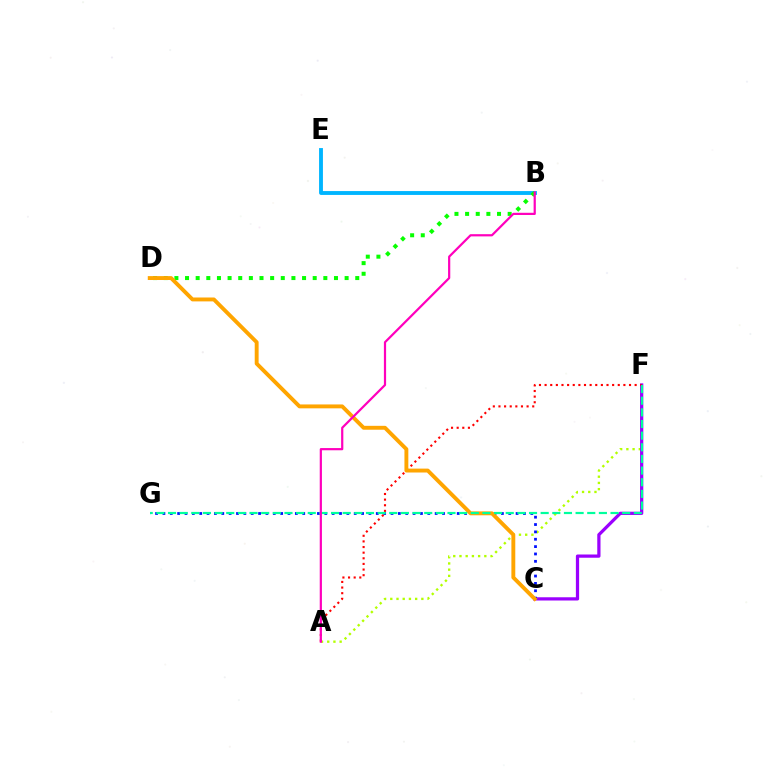{('A', 'F'): [{'color': '#b3ff00', 'line_style': 'dotted', 'thickness': 1.69}, {'color': '#ff0000', 'line_style': 'dotted', 'thickness': 1.53}], ('C', 'F'): [{'color': '#9b00ff', 'line_style': 'solid', 'thickness': 2.33}], ('C', 'G'): [{'color': '#0010ff', 'line_style': 'dotted', 'thickness': 2.0}], ('B', 'E'): [{'color': '#00b5ff', 'line_style': 'solid', 'thickness': 2.78}], ('B', 'D'): [{'color': '#08ff00', 'line_style': 'dotted', 'thickness': 2.89}], ('C', 'D'): [{'color': '#ffa500', 'line_style': 'solid', 'thickness': 2.8}], ('F', 'G'): [{'color': '#00ff9d', 'line_style': 'dashed', 'thickness': 1.58}], ('A', 'B'): [{'color': '#ff00bd', 'line_style': 'solid', 'thickness': 1.59}]}